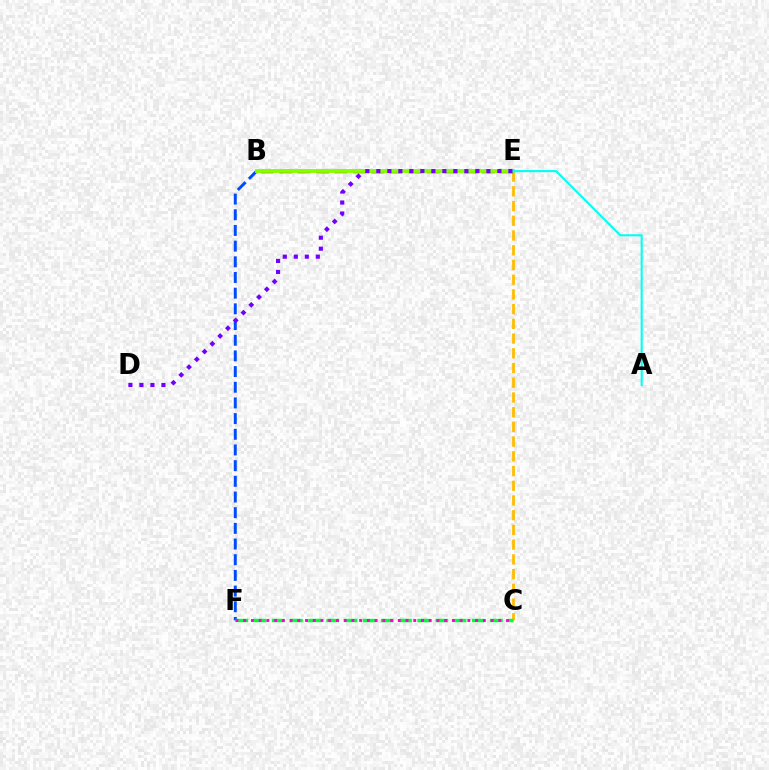{('C', 'E'): [{'color': '#ffbd00', 'line_style': 'dashed', 'thickness': 2.0}], ('B', 'F'): [{'color': '#004bff', 'line_style': 'dashed', 'thickness': 2.13}], ('B', 'E'): [{'color': '#ff0000', 'line_style': 'dashed', 'thickness': 2.51}, {'color': '#84ff00', 'line_style': 'solid', 'thickness': 2.74}], ('A', 'E'): [{'color': '#00fff6', 'line_style': 'solid', 'thickness': 1.51}], ('C', 'F'): [{'color': '#00ff39', 'line_style': 'dashed', 'thickness': 2.47}, {'color': '#ff00cf', 'line_style': 'dotted', 'thickness': 2.1}], ('D', 'E'): [{'color': '#7200ff', 'line_style': 'dotted', 'thickness': 2.99}]}